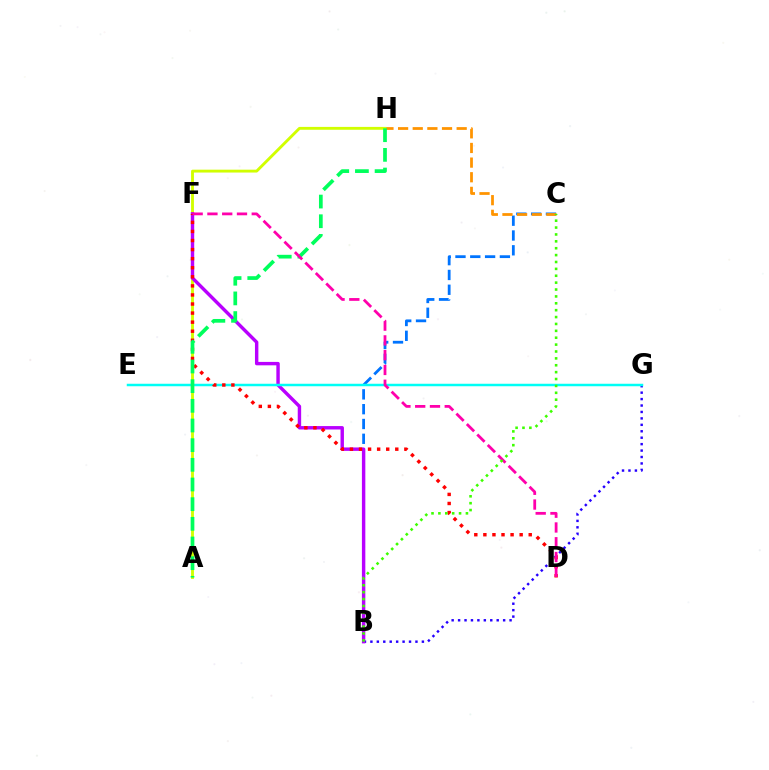{('B', 'C'): [{'color': '#0074ff', 'line_style': 'dashed', 'thickness': 2.01}, {'color': '#3dff00', 'line_style': 'dotted', 'thickness': 1.87}], ('C', 'H'): [{'color': '#ff9400', 'line_style': 'dashed', 'thickness': 1.99}], ('A', 'H'): [{'color': '#d1ff00', 'line_style': 'solid', 'thickness': 2.06}, {'color': '#00ff5c', 'line_style': 'dashed', 'thickness': 2.67}], ('B', 'G'): [{'color': '#2500ff', 'line_style': 'dotted', 'thickness': 1.75}], ('B', 'F'): [{'color': '#b900ff', 'line_style': 'solid', 'thickness': 2.46}], ('E', 'G'): [{'color': '#00fff6', 'line_style': 'solid', 'thickness': 1.79}], ('D', 'F'): [{'color': '#ff0000', 'line_style': 'dotted', 'thickness': 2.46}, {'color': '#ff00ac', 'line_style': 'dashed', 'thickness': 2.01}]}